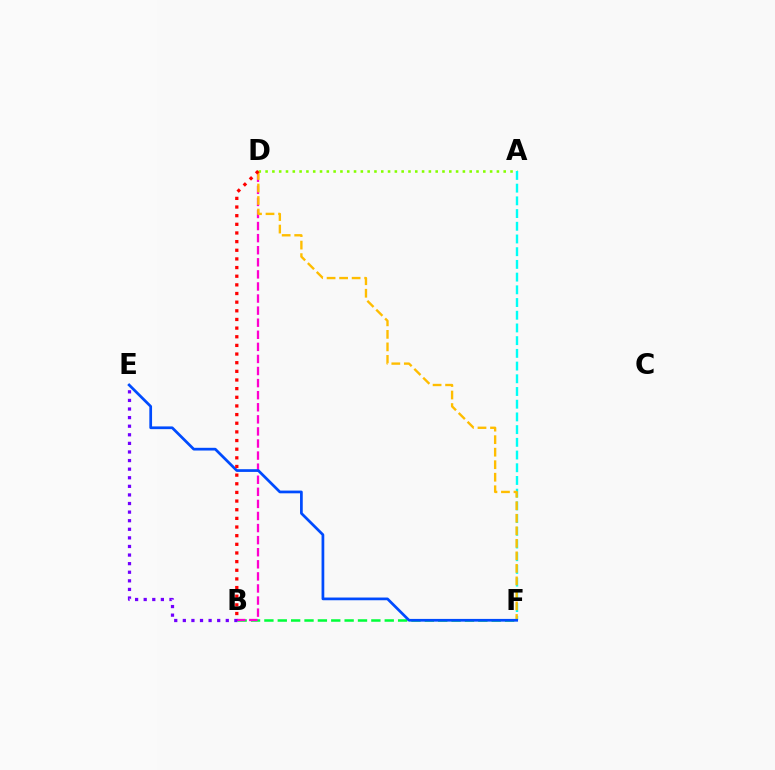{('A', 'D'): [{'color': '#84ff00', 'line_style': 'dotted', 'thickness': 1.85}], ('B', 'F'): [{'color': '#00ff39', 'line_style': 'dashed', 'thickness': 1.82}], ('A', 'F'): [{'color': '#00fff6', 'line_style': 'dashed', 'thickness': 1.73}], ('B', 'D'): [{'color': '#ff00cf', 'line_style': 'dashed', 'thickness': 1.64}, {'color': '#ff0000', 'line_style': 'dotted', 'thickness': 2.35}], ('D', 'F'): [{'color': '#ffbd00', 'line_style': 'dashed', 'thickness': 1.7}], ('B', 'E'): [{'color': '#7200ff', 'line_style': 'dotted', 'thickness': 2.33}], ('E', 'F'): [{'color': '#004bff', 'line_style': 'solid', 'thickness': 1.96}]}